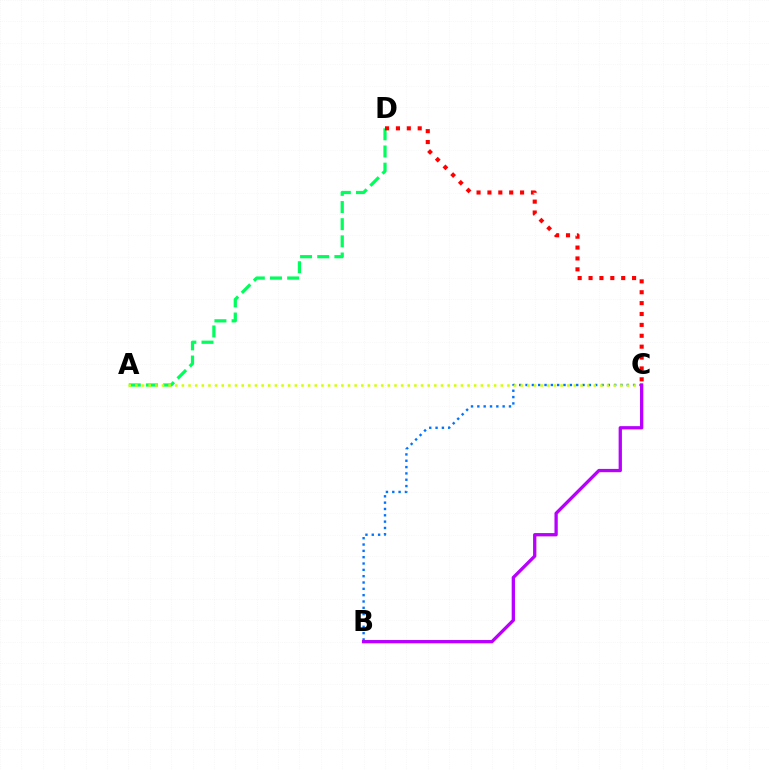{('A', 'D'): [{'color': '#00ff5c', 'line_style': 'dashed', 'thickness': 2.33}], ('C', 'D'): [{'color': '#ff0000', 'line_style': 'dotted', 'thickness': 2.96}], ('B', 'C'): [{'color': '#0074ff', 'line_style': 'dotted', 'thickness': 1.72}, {'color': '#b900ff', 'line_style': 'solid', 'thickness': 2.37}], ('A', 'C'): [{'color': '#d1ff00', 'line_style': 'dotted', 'thickness': 1.8}]}